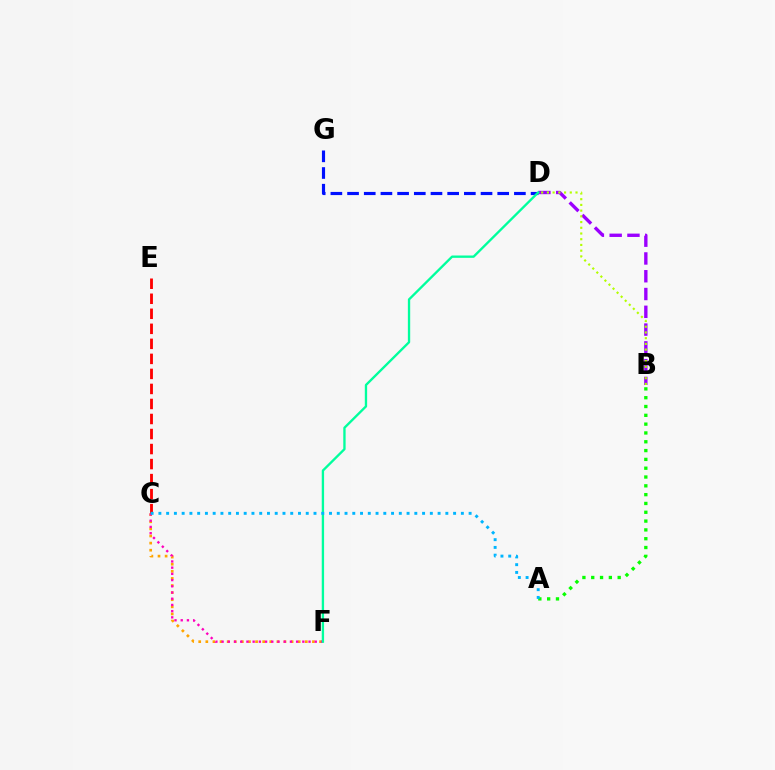{('B', 'D'): [{'color': '#9b00ff', 'line_style': 'dashed', 'thickness': 2.42}, {'color': '#b3ff00', 'line_style': 'dotted', 'thickness': 1.55}], ('D', 'G'): [{'color': '#0010ff', 'line_style': 'dashed', 'thickness': 2.27}], ('C', 'F'): [{'color': '#ffa500', 'line_style': 'dotted', 'thickness': 1.93}, {'color': '#ff00bd', 'line_style': 'dotted', 'thickness': 1.69}], ('A', 'B'): [{'color': '#08ff00', 'line_style': 'dotted', 'thickness': 2.39}], ('C', 'E'): [{'color': '#ff0000', 'line_style': 'dashed', 'thickness': 2.04}], ('D', 'F'): [{'color': '#00ff9d', 'line_style': 'solid', 'thickness': 1.68}], ('A', 'C'): [{'color': '#00b5ff', 'line_style': 'dotted', 'thickness': 2.11}]}